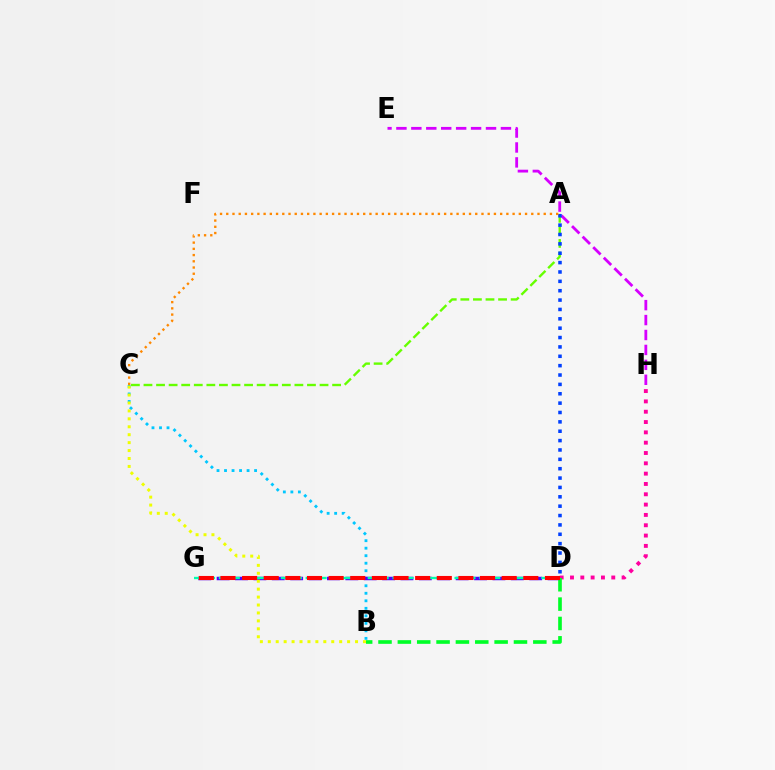{('A', 'C'): [{'color': '#66ff00', 'line_style': 'dashed', 'thickness': 1.71}, {'color': '#ff8800', 'line_style': 'dotted', 'thickness': 1.69}], ('E', 'H'): [{'color': '#d600ff', 'line_style': 'dashed', 'thickness': 2.03}], ('A', 'D'): [{'color': '#003fff', 'line_style': 'dotted', 'thickness': 2.55}], ('B', 'C'): [{'color': '#00c7ff', 'line_style': 'dotted', 'thickness': 2.04}, {'color': '#eeff00', 'line_style': 'dotted', 'thickness': 2.16}], ('D', 'G'): [{'color': '#4f00ff', 'line_style': 'dashed', 'thickness': 2.5}, {'color': '#00ffaf', 'line_style': 'dashed', 'thickness': 1.68}, {'color': '#ff0000', 'line_style': 'dashed', 'thickness': 2.94}], ('D', 'H'): [{'color': '#ff00a0', 'line_style': 'dotted', 'thickness': 2.8}], ('B', 'D'): [{'color': '#00ff27', 'line_style': 'dashed', 'thickness': 2.63}]}